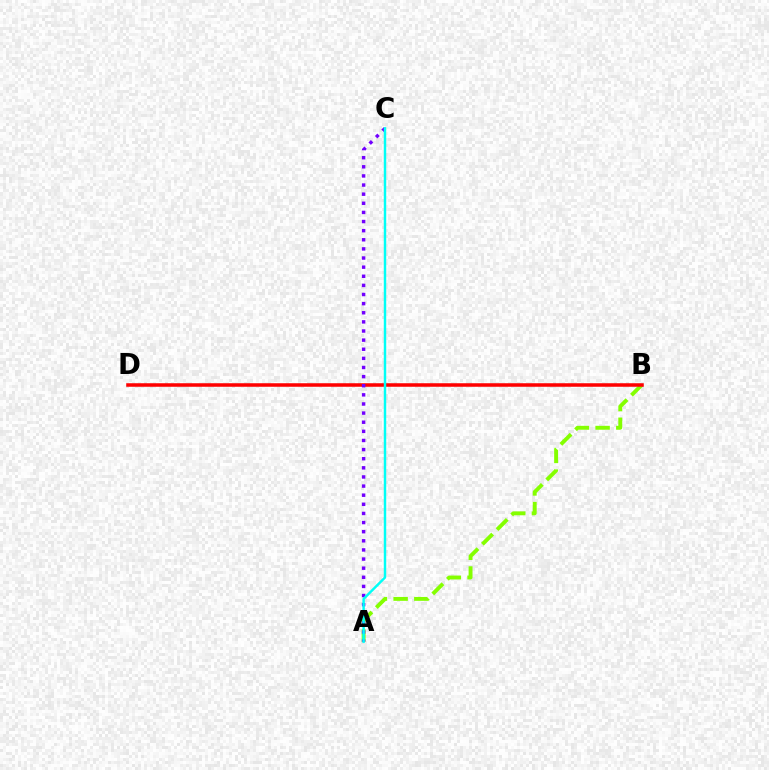{('A', 'B'): [{'color': '#84ff00', 'line_style': 'dashed', 'thickness': 2.81}], ('B', 'D'): [{'color': '#ff0000', 'line_style': 'solid', 'thickness': 2.54}], ('A', 'C'): [{'color': '#7200ff', 'line_style': 'dotted', 'thickness': 2.48}, {'color': '#00fff6', 'line_style': 'solid', 'thickness': 1.76}]}